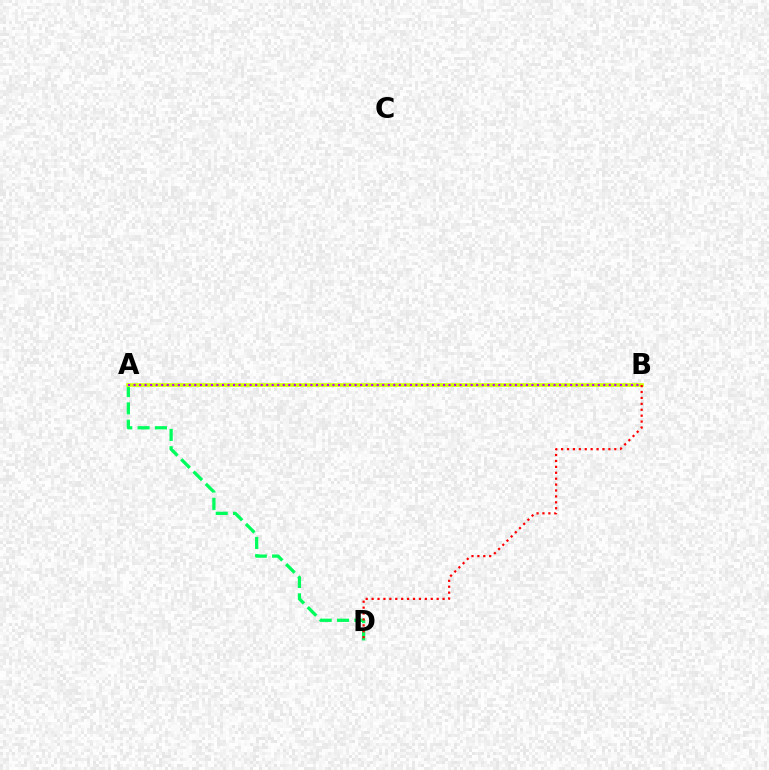{('A', 'B'): [{'color': '#0074ff', 'line_style': 'dotted', 'thickness': 1.6}, {'color': '#d1ff00', 'line_style': 'solid', 'thickness': 2.6}, {'color': '#b900ff', 'line_style': 'dotted', 'thickness': 1.5}], ('A', 'D'): [{'color': '#00ff5c', 'line_style': 'dashed', 'thickness': 2.35}], ('B', 'D'): [{'color': '#ff0000', 'line_style': 'dotted', 'thickness': 1.61}]}